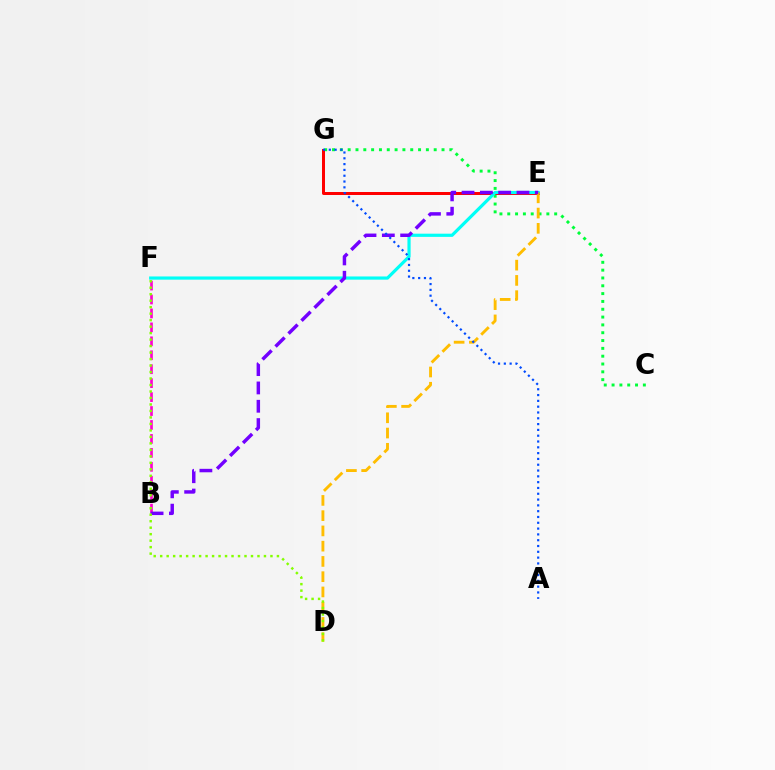{('C', 'G'): [{'color': '#00ff39', 'line_style': 'dotted', 'thickness': 2.13}], ('E', 'G'): [{'color': '#ff0000', 'line_style': 'solid', 'thickness': 2.15}], ('B', 'F'): [{'color': '#ff00cf', 'line_style': 'dashed', 'thickness': 1.89}], ('E', 'F'): [{'color': '#00fff6', 'line_style': 'solid', 'thickness': 2.3}], ('D', 'E'): [{'color': '#ffbd00', 'line_style': 'dashed', 'thickness': 2.07}], ('B', 'E'): [{'color': '#7200ff', 'line_style': 'dashed', 'thickness': 2.49}], ('A', 'G'): [{'color': '#004bff', 'line_style': 'dotted', 'thickness': 1.58}], ('D', 'F'): [{'color': '#84ff00', 'line_style': 'dotted', 'thickness': 1.76}]}